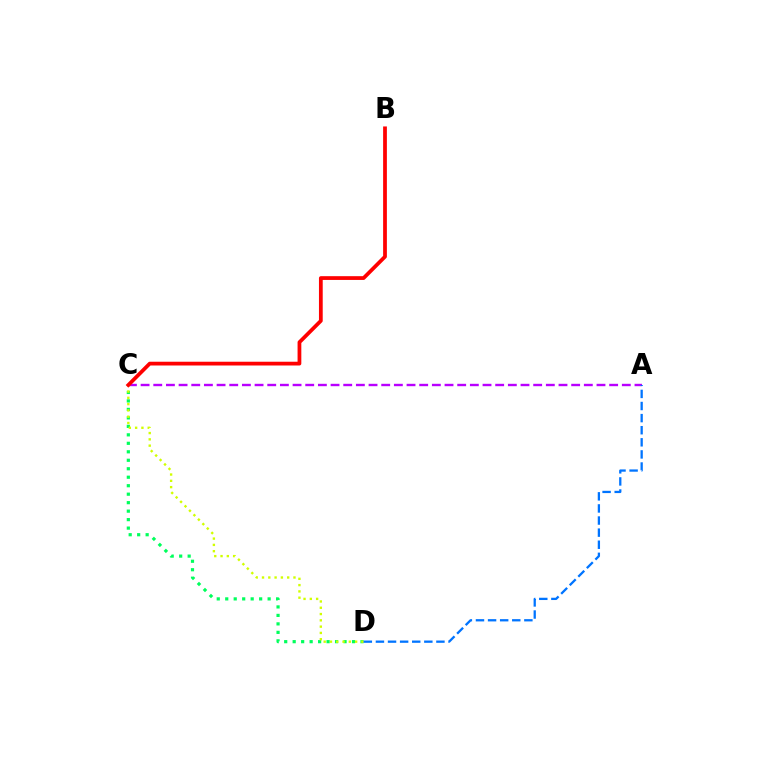{('A', 'C'): [{'color': '#b900ff', 'line_style': 'dashed', 'thickness': 1.72}], ('C', 'D'): [{'color': '#00ff5c', 'line_style': 'dotted', 'thickness': 2.3}, {'color': '#d1ff00', 'line_style': 'dotted', 'thickness': 1.71}], ('A', 'D'): [{'color': '#0074ff', 'line_style': 'dashed', 'thickness': 1.64}], ('B', 'C'): [{'color': '#ff0000', 'line_style': 'solid', 'thickness': 2.71}]}